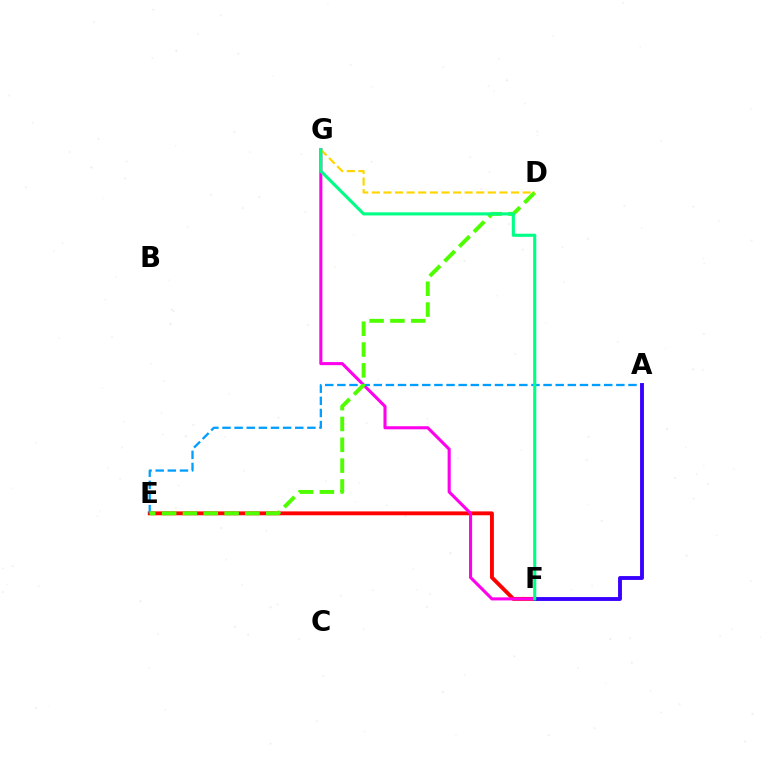{('E', 'F'): [{'color': '#ff0000', 'line_style': 'solid', 'thickness': 2.79}], ('F', 'G'): [{'color': '#ff00ed', 'line_style': 'solid', 'thickness': 2.22}, {'color': '#00ff86', 'line_style': 'solid', 'thickness': 2.24}], ('A', 'E'): [{'color': '#009eff', 'line_style': 'dashed', 'thickness': 1.65}], ('D', 'E'): [{'color': '#4fff00', 'line_style': 'dashed', 'thickness': 2.83}], ('A', 'F'): [{'color': '#3700ff', 'line_style': 'solid', 'thickness': 2.78}], ('D', 'G'): [{'color': '#ffd500', 'line_style': 'dashed', 'thickness': 1.58}]}